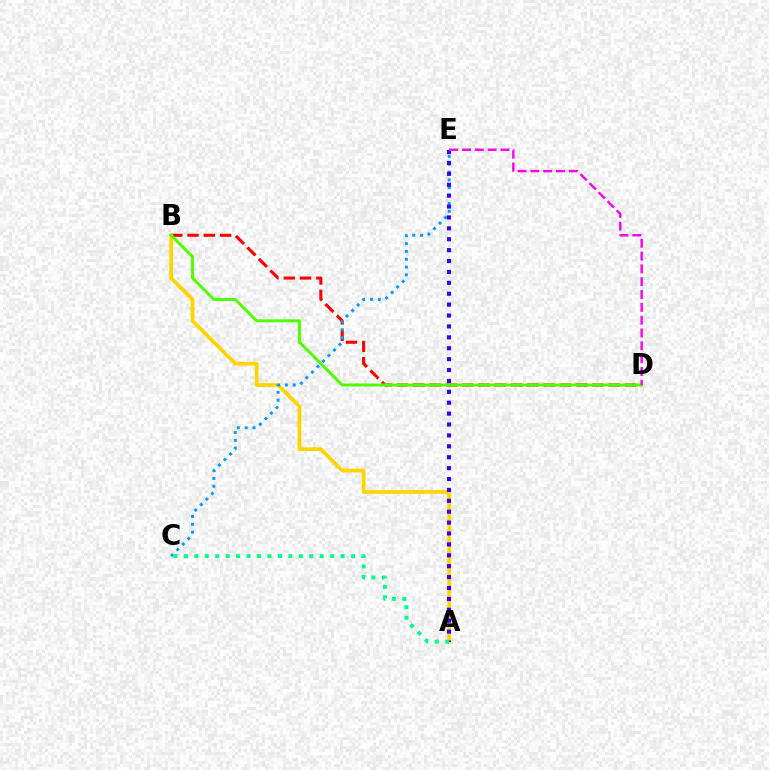{('B', 'D'): [{'color': '#ff0000', 'line_style': 'dashed', 'thickness': 2.21}, {'color': '#4fff00', 'line_style': 'solid', 'thickness': 2.14}], ('A', 'B'): [{'color': '#ffd500', 'line_style': 'solid', 'thickness': 2.69}], ('C', 'E'): [{'color': '#009eff', 'line_style': 'dotted', 'thickness': 2.13}], ('A', 'E'): [{'color': '#3700ff', 'line_style': 'dotted', 'thickness': 2.96}], ('D', 'E'): [{'color': '#ff00ed', 'line_style': 'dashed', 'thickness': 1.74}], ('A', 'C'): [{'color': '#00ff86', 'line_style': 'dotted', 'thickness': 2.84}]}